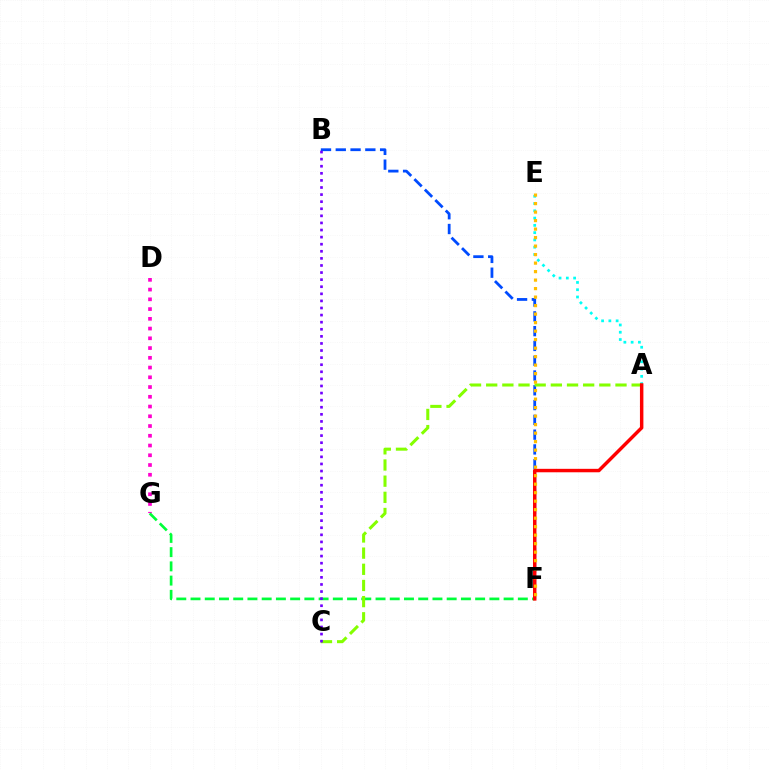{('D', 'G'): [{'color': '#ff00cf', 'line_style': 'dotted', 'thickness': 2.65}], ('A', 'E'): [{'color': '#00fff6', 'line_style': 'dotted', 'thickness': 1.98}], ('B', 'F'): [{'color': '#004bff', 'line_style': 'dashed', 'thickness': 2.01}], ('F', 'G'): [{'color': '#00ff39', 'line_style': 'dashed', 'thickness': 1.93}], ('A', 'C'): [{'color': '#84ff00', 'line_style': 'dashed', 'thickness': 2.2}], ('B', 'C'): [{'color': '#7200ff', 'line_style': 'dotted', 'thickness': 1.93}], ('A', 'F'): [{'color': '#ff0000', 'line_style': 'solid', 'thickness': 2.49}], ('E', 'F'): [{'color': '#ffbd00', 'line_style': 'dotted', 'thickness': 2.31}]}